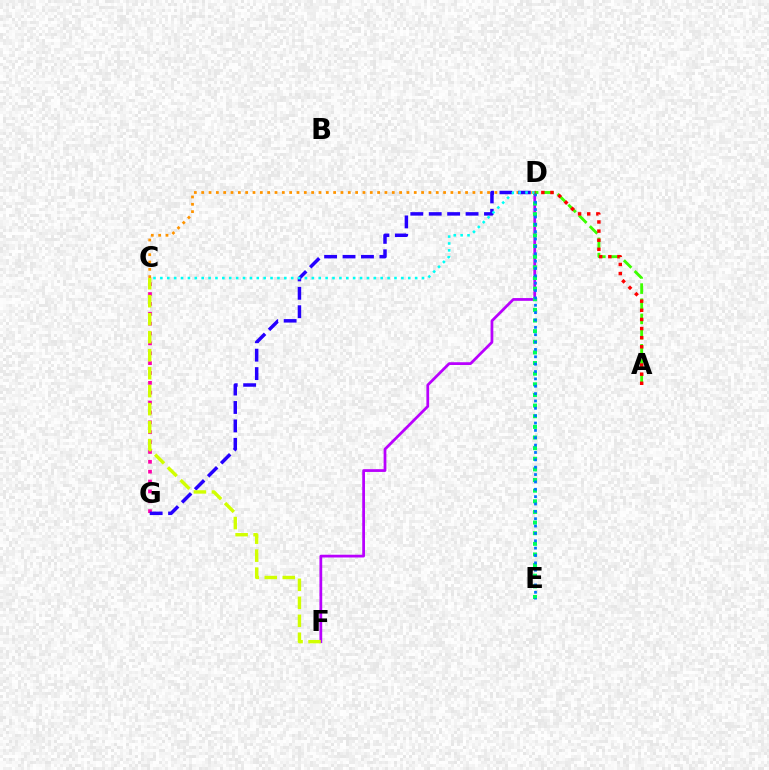{('D', 'F'): [{'color': '#b900ff', 'line_style': 'solid', 'thickness': 1.98}], ('D', 'E'): [{'color': '#00ff5c', 'line_style': 'dotted', 'thickness': 2.89}, {'color': '#0074ff', 'line_style': 'dotted', 'thickness': 2.0}], ('C', 'D'): [{'color': '#ff9400', 'line_style': 'dotted', 'thickness': 1.99}, {'color': '#00fff6', 'line_style': 'dotted', 'thickness': 1.87}], ('C', 'G'): [{'color': '#ff00ac', 'line_style': 'dotted', 'thickness': 2.68}], ('D', 'G'): [{'color': '#2500ff', 'line_style': 'dashed', 'thickness': 2.5}], ('A', 'D'): [{'color': '#3dff00', 'line_style': 'dashed', 'thickness': 2.06}, {'color': '#ff0000', 'line_style': 'dotted', 'thickness': 2.48}], ('C', 'F'): [{'color': '#d1ff00', 'line_style': 'dashed', 'thickness': 2.44}]}